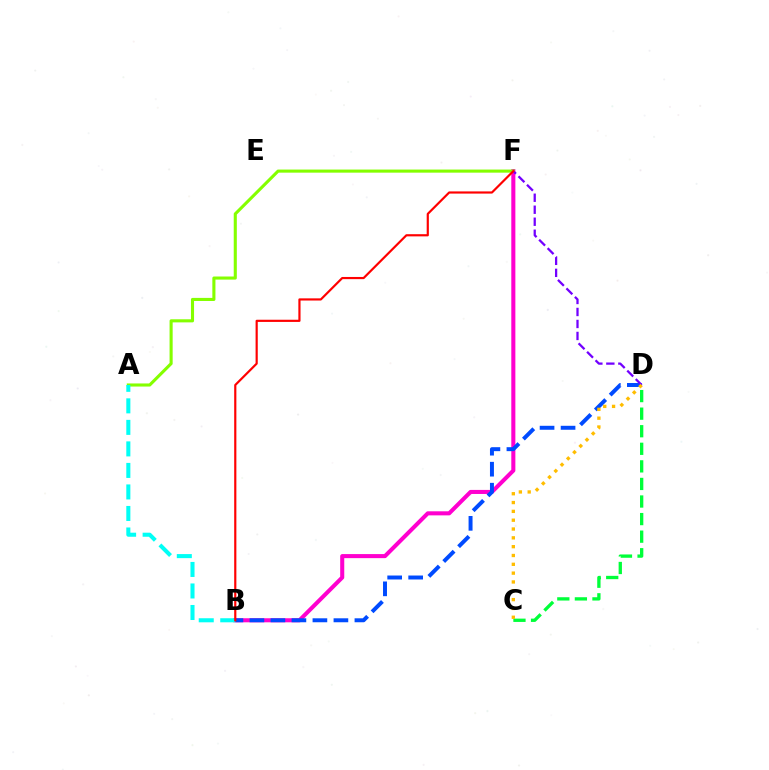{('B', 'F'): [{'color': '#ff00cf', 'line_style': 'solid', 'thickness': 2.92}, {'color': '#ff0000', 'line_style': 'solid', 'thickness': 1.57}], ('B', 'D'): [{'color': '#004bff', 'line_style': 'dashed', 'thickness': 2.85}], ('C', 'D'): [{'color': '#00ff39', 'line_style': 'dashed', 'thickness': 2.39}, {'color': '#ffbd00', 'line_style': 'dotted', 'thickness': 2.4}], ('A', 'F'): [{'color': '#84ff00', 'line_style': 'solid', 'thickness': 2.23}], ('D', 'F'): [{'color': '#7200ff', 'line_style': 'dashed', 'thickness': 1.63}], ('A', 'B'): [{'color': '#00fff6', 'line_style': 'dashed', 'thickness': 2.92}]}